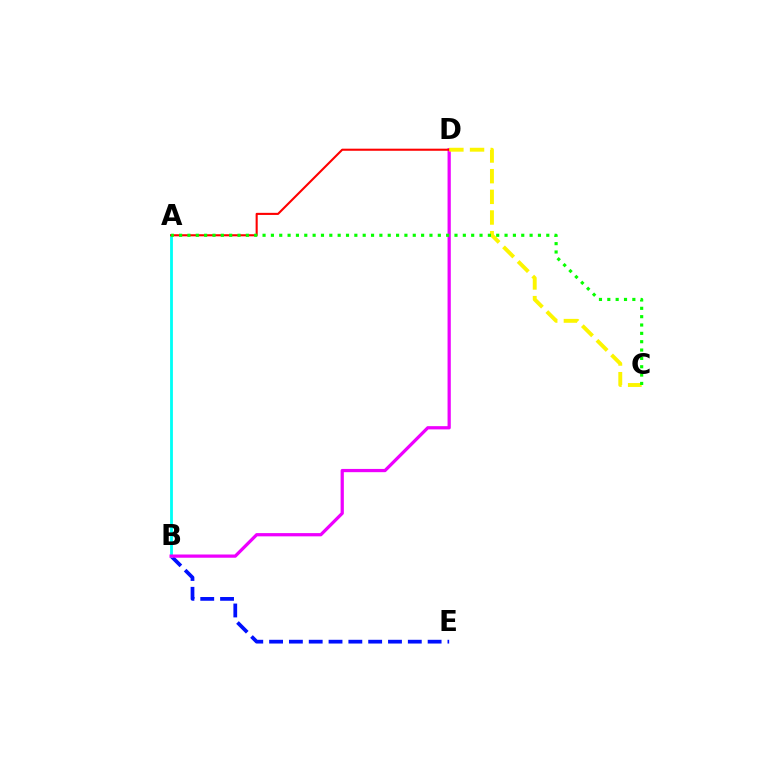{('B', 'E'): [{'color': '#0010ff', 'line_style': 'dashed', 'thickness': 2.69}], ('A', 'B'): [{'color': '#00fff6', 'line_style': 'solid', 'thickness': 2.03}], ('B', 'D'): [{'color': '#ee00ff', 'line_style': 'solid', 'thickness': 2.33}], ('A', 'D'): [{'color': '#ff0000', 'line_style': 'solid', 'thickness': 1.51}], ('C', 'D'): [{'color': '#fcf500', 'line_style': 'dashed', 'thickness': 2.81}], ('A', 'C'): [{'color': '#08ff00', 'line_style': 'dotted', 'thickness': 2.27}]}